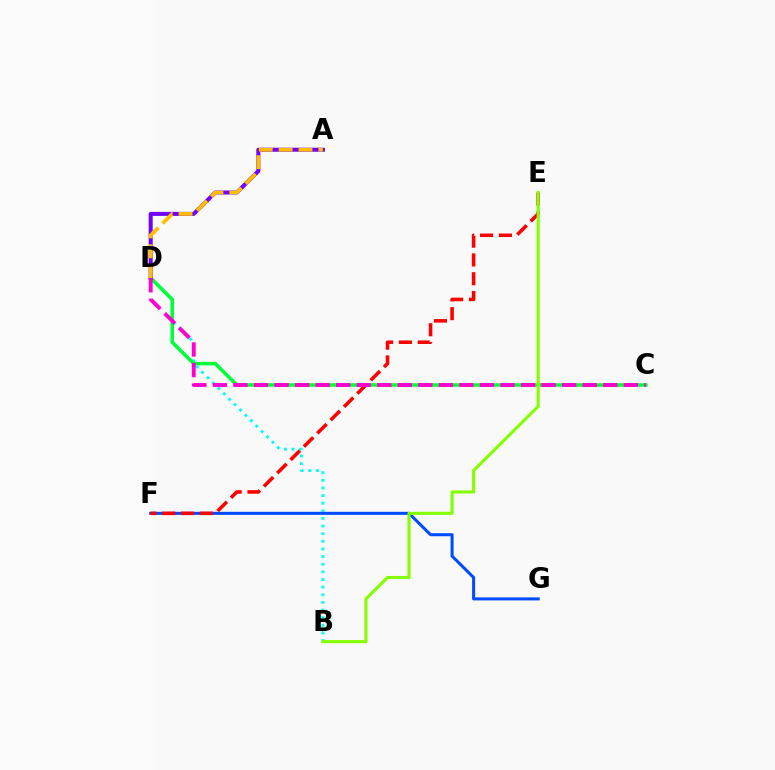{('B', 'D'): [{'color': '#00fff6', 'line_style': 'dotted', 'thickness': 2.07}], ('C', 'D'): [{'color': '#00ff39', 'line_style': 'solid', 'thickness': 2.56}, {'color': '#ff00cf', 'line_style': 'dashed', 'thickness': 2.79}], ('F', 'G'): [{'color': '#004bff', 'line_style': 'solid', 'thickness': 2.19}], ('A', 'D'): [{'color': '#7200ff', 'line_style': 'solid', 'thickness': 2.89}, {'color': '#ffbd00', 'line_style': 'dashed', 'thickness': 2.7}], ('E', 'F'): [{'color': '#ff0000', 'line_style': 'dashed', 'thickness': 2.56}], ('B', 'E'): [{'color': '#84ff00', 'line_style': 'solid', 'thickness': 2.23}]}